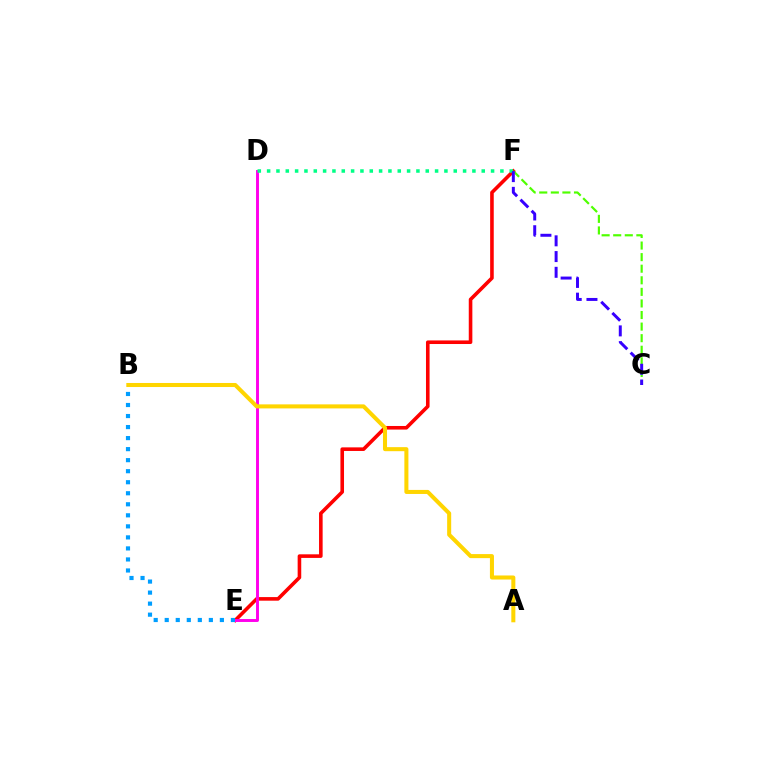{('E', 'F'): [{'color': '#ff0000', 'line_style': 'solid', 'thickness': 2.59}], ('D', 'E'): [{'color': '#ff00ed', 'line_style': 'solid', 'thickness': 2.11}], ('A', 'B'): [{'color': '#ffd500', 'line_style': 'solid', 'thickness': 2.91}], ('D', 'F'): [{'color': '#00ff86', 'line_style': 'dotted', 'thickness': 2.54}], ('C', 'F'): [{'color': '#4fff00', 'line_style': 'dashed', 'thickness': 1.57}, {'color': '#3700ff', 'line_style': 'dashed', 'thickness': 2.14}], ('B', 'E'): [{'color': '#009eff', 'line_style': 'dotted', 'thickness': 3.0}]}